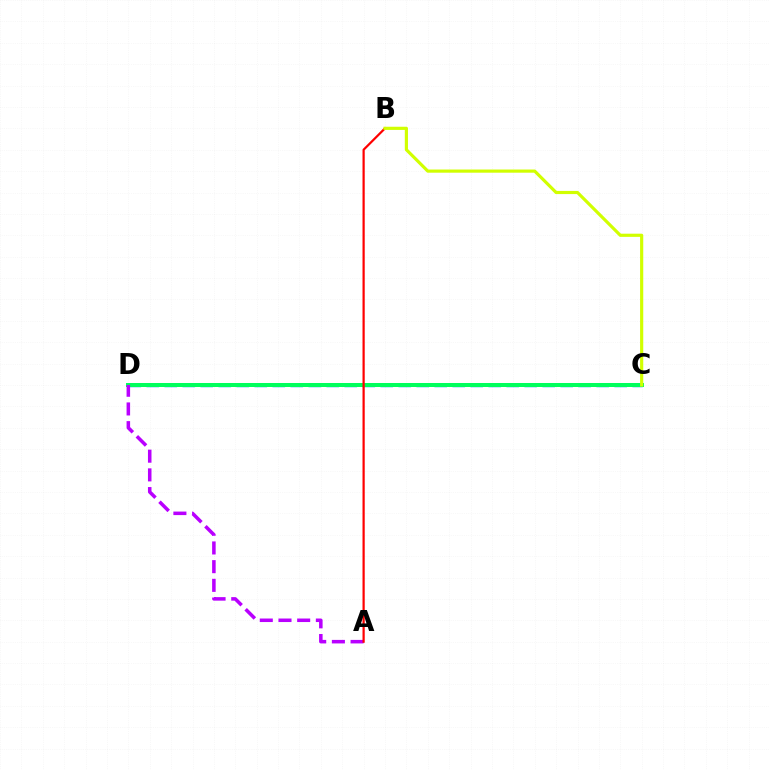{('C', 'D'): [{'color': '#0074ff', 'line_style': 'dashed', 'thickness': 2.44}, {'color': '#00ff5c', 'line_style': 'solid', 'thickness': 2.89}], ('A', 'D'): [{'color': '#b900ff', 'line_style': 'dashed', 'thickness': 2.54}], ('A', 'B'): [{'color': '#ff0000', 'line_style': 'solid', 'thickness': 1.59}], ('B', 'C'): [{'color': '#d1ff00', 'line_style': 'solid', 'thickness': 2.28}]}